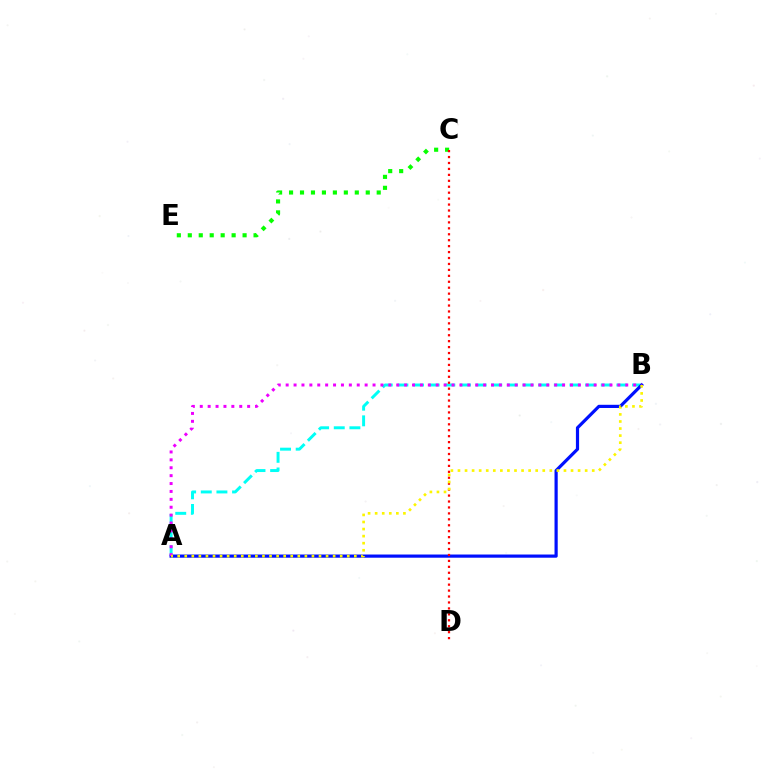{('C', 'E'): [{'color': '#08ff00', 'line_style': 'dotted', 'thickness': 2.98}], ('A', 'B'): [{'color': '#00fff6', 'line_style': 'dashed', 'thickness': 2.13}, {'color': '#0010ff', 'line_style': 'solid', 'thickness': 2.3}, {'color': '#ee00ff', 'line_style': 'dotted', 'thickness': 2.15}, {'color': '#fcf500', 'line_style': 'dotted', 'thickness': 1.92}], ('C', 'D'): [{'color': '#ff0000', 'line_style': 'dotted', 'thickness': 1.61}]}